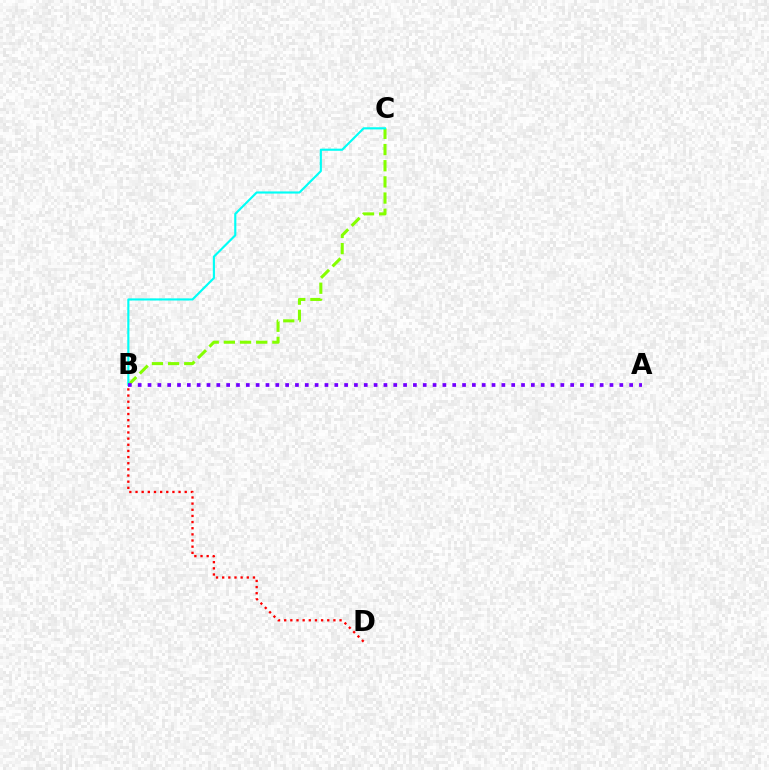{('B', 'C'): [{'color': '#84ff00', 'line_style': 'dashed', 'thickness': 2.2}, {'color': '#00fff6', 'line_style': 'solid', 'thickness': 1.55}], ('A', 'B'): [{'color': '#7200ff', 'line_style': 'dotted', 'thickness': 2.67}], ('B', 'D'): [{'color': '#ff0000', 'line_style': 'dotted', 'thickness': 1.67}]}